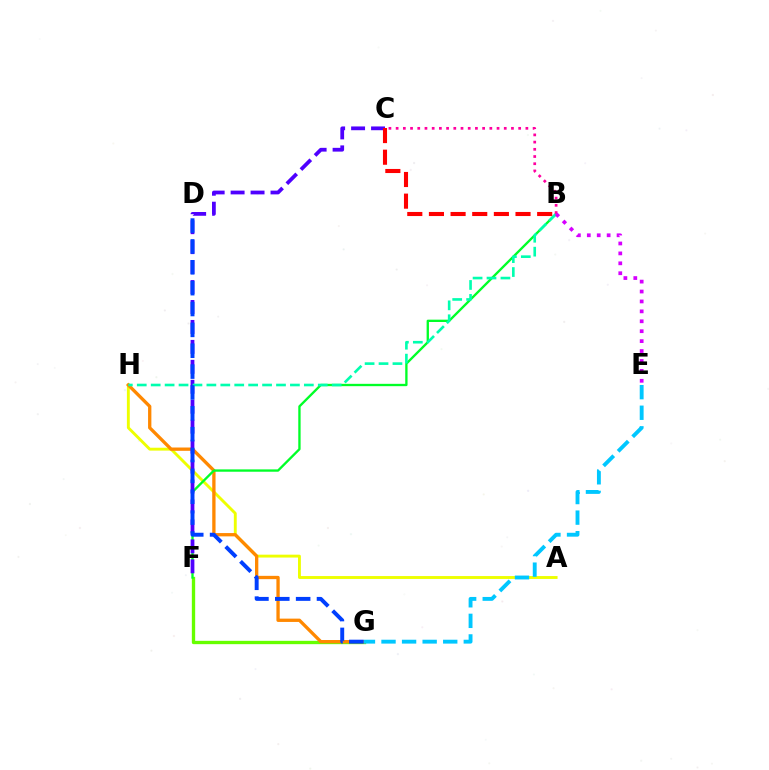{('F', 'G'): [{'color': '#66ff00', 'line_style': 'solid', 'thickness': 2.4}], ('A', 'H'): [{'color': '#eeff00', 'line_style': 'solid', 'thickness': 2.08}], ('G', 'H'): [{'color': '#ff8800', 'line_style': 'solid', 'thickness': 2.38}], ('B', 'F'): [{'color': '#00ff27', 'line_style': 'solid', 'thickness': 1.68}], ('C', 'F'): [{'color': '#4f00ff', 'line_style': 'dashed', 'thickness': 2.71}], ('B', 'H'): [{'color': '#00ffaf', 'line_style': 'dashed', 'thickness': 1.89}], ('B', 'C'): [{'color': '#ff00a0', 'line_style': 'dotted', 'thickness': 1.96}, {'color': '#ff0000', 'line_style': 'dashed', 'thickness': 2.94}], ('E', 'G'): [{'color': '#00c7ff', 'line_style': 'dashed', 'thickness': 2.79}], ('D', 'G'): [{'color': '#003fff', 'line_style': 'dashed', 'thickness': 2.83}], ('B', 'E'): [{'color': '#d600ff', 'line_style': 'dotted', 'thickness': 2.7}]}